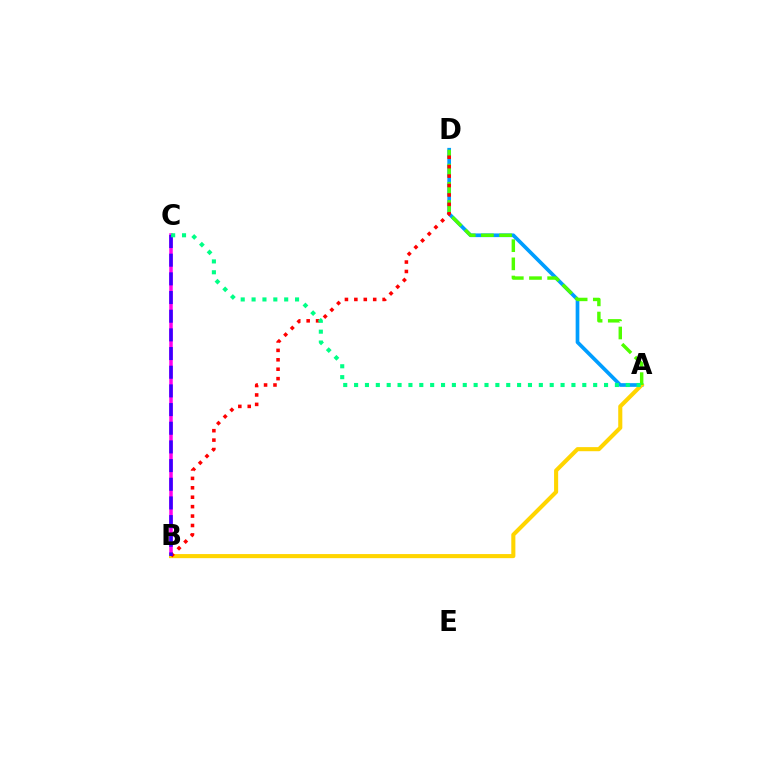{('A', 'D'): [{'color': '#009eff', 'line_style': 'solid', 'thickness': 2.66}, {'color': '#4fff00', 'line_style': 'dashed', 'thickness': 2.47}], ('B', 'C'): [{'color': '#ff00ed', 'line_style': 'solid', 'thickness': 2.53}, {'color': '#3700ff', 'line_style': 'dashed', 'thickness': 2.54}], ('A', 'B'): [{'color': '#ffd500', 'line_style': 'solid', 'thickness': 2.94}], ('B', 'D'): [{'color': '#ff0000', 'line_style': 'dotted', 'thickness': 2.56}], ('A', 'C'): [{'color': '#00ff86', 'line_style': 'dotted', 'thickness': 2.95}]}